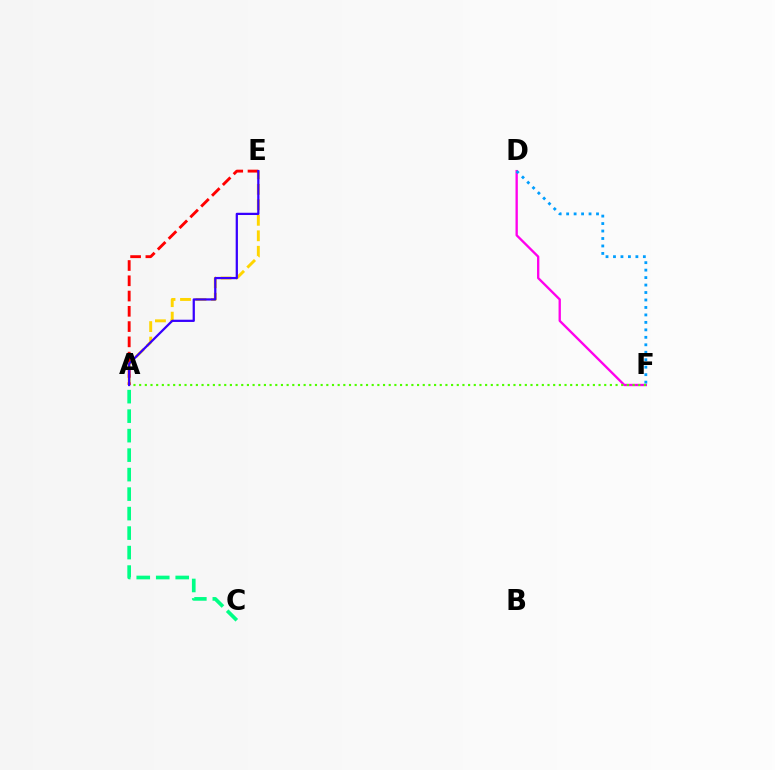{('A', 'C'): [{'color': '#00ff86', 'line_style': 'dashed', 'thickness': 2.65}], ('D', 'F'): [{'color': '#ff00ed', 'line_style': 'solid', 'thickness': 1.68}, {'color': '#009eff', 'line_style': 'dotted', 'thickness': 2.03}], ('A', 'E'): [{'color': '#ffd500', 'line_style': 'dashed', 'thickness': 2.1}, {'color': '#ff0000', 'line_style': 'dashed', 'thickness': 2.07}, {'color': '#3700ff', 'line_style': 'solid', 'thickness': 1.62}], ('A', 'F'): [{'color': '#4fff00', 'line_style': 'dotted', 'thickness': 1.54}]}